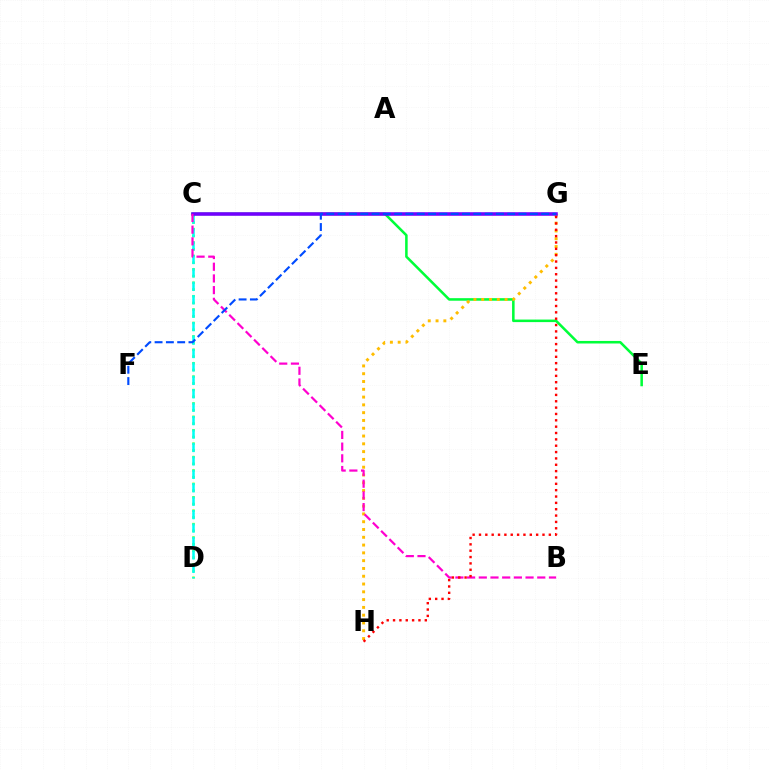{('C', 'E'): [{'color': '#00ff39', 'line_style': 'solid', 'thickness': 1.83}], ('C', 'D'): [{'color': '#84ff00', 'line_style': 'dotted', 'thickness': 1.82}, {'color': '#00fff6', 'line_style': 'dashed', 'thickness': 1.82}], ('G', 'H'): [{'color': '#ffbd00', 'line_style': 'dotted', 'thickness': 2.12}, {'color': '#ff0000', 'line_style': 'dotted', 'thickness': 1.73}], ('C', 'G'): [{'color': '#7200ff', 'line_style': 'solid', 'thickness': 2.56}], ('B', 'C'): [{'color': '#ff00cf', 'line_style': 'dashed', 'thickness': 1.59}], ('F', 'G'): [{'color': '#004bff', 'line_style': 'dashed', 'thickness': 1.54}]}